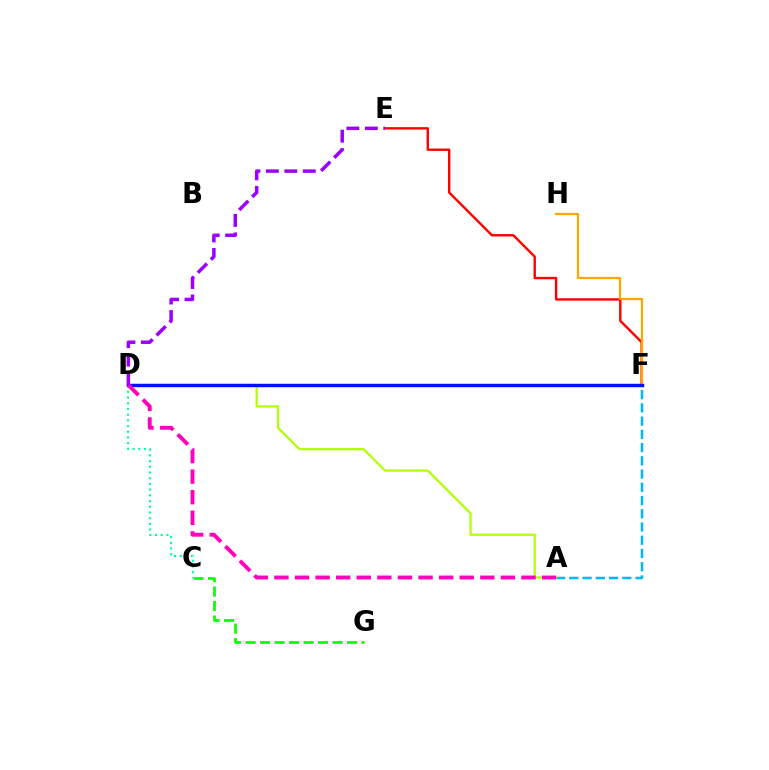{('E', 'F'): [{'color': '#ff0000', 'line_style': 'solid', 'thickness': 1.72}], ('A', 'F'): [{'color': '#00b5ff', 'line_style': 'dashed', 'thickness': 1.8}], ('C', 'G'): [{'color': '#08ff00', 'line_style': 'dashed', 'thickness': 1.97}], ('A', 'D'): [{'color': '#b3ff00', 'line_style': 'solid', 'thickness': 1.62}, {'color': '#ff00bd', 'line_style': 'dashed', 'thickness': 2.8}], ('C', 'D'): [{'color': '#00ff9d', 'line_style': 'dotted', 'thickness': 1.55}], ('F', 'H'): [{'color': '#ffa500', 'line_style': 'solid', 'thickness': 1.58}], ('D', 'F'): [{'color': '#0010ff', 'line_style': 'solid', 'thickness': 2.47}], ('D', 'E'): [{'color': '#9b00ff', 'line_style': 'dashed', 'thickness': 2.51}]}